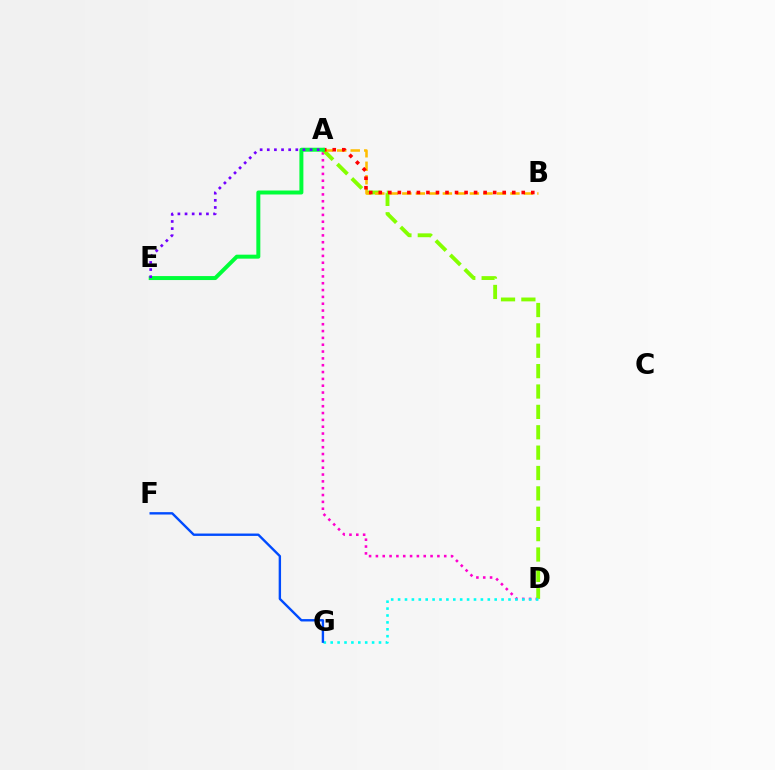{('A', 'D'): [{'color': '#ff00cf', 'line_style': 'dotted', 'thickness': 1.86}, {'color': '#84ff00', 'line_style': 'dashed', 'thickness': 2.77}], ('A', 'B'): [{'color': '#ffbd00', 'line_style': 'dashed', 'thickness': 1.84}, {'color': '#ff0000', 'line_style': 'dotted', 'thickness': 2.59}], ('D', 'G'): [{'color': '#00fff6', 'line_style': 'dotted', 'thickness': 1.87}], ('A', 'E'): [{'color': '#00ff39', 'line_style': 'solid', 'thickness': 2.87}, {'color': '#7200ff', 'line_style': 'dotted', 'thickness': 1.94}], ('F', 'G'): [{'color': '#004bff', 'line_style': 'solid', 'thickness': 1.72}]}